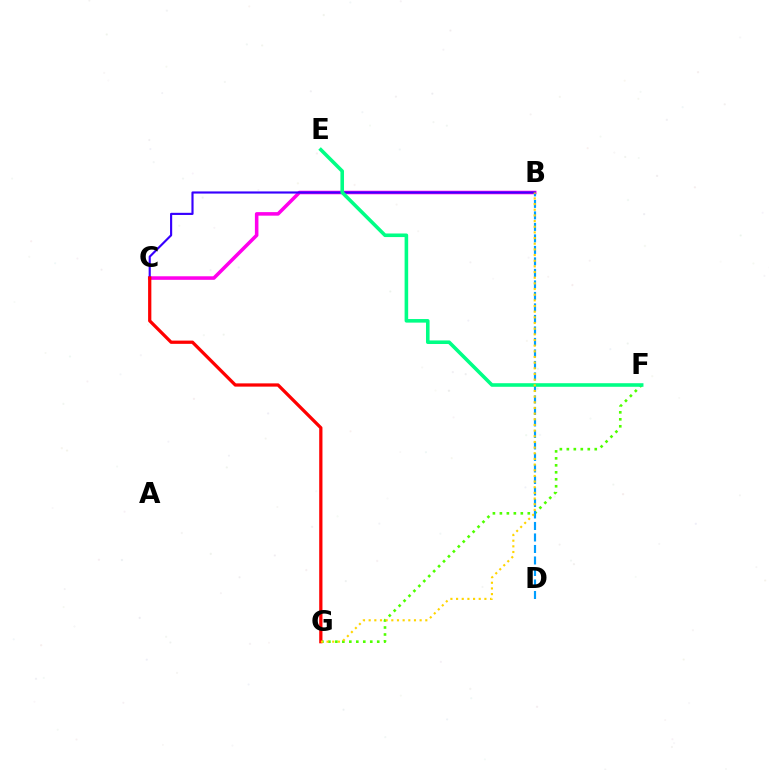{('F', 'G'): [{'color': '#4fff00', 'line_style': 'dotted', 'thickness': 1.9}], ('B', 'C'): [{'color': '#ff00ed', 'line_style': 'solid', 'thickness': 2.55}, {'color': '#3700ff', 'line_style': 'solid', 'thickness': 1.54}], ('B', 'D'): [{'color': '#009eff', 'line_style': 'dashed', 'thickness': 1.56}], ('E', 'F'): [{'color': '#00ff86', 'line_style': 'solid', 'thickness': 2.58}], ('C', 'G'): [{'color': '#ff0000', 'line_style': 'solid', 'thickness': 2.34}], ('B', 'G'): [{'color': '#ffd500', 'line_style': 'dotted', 'thickness': 1.54}]}